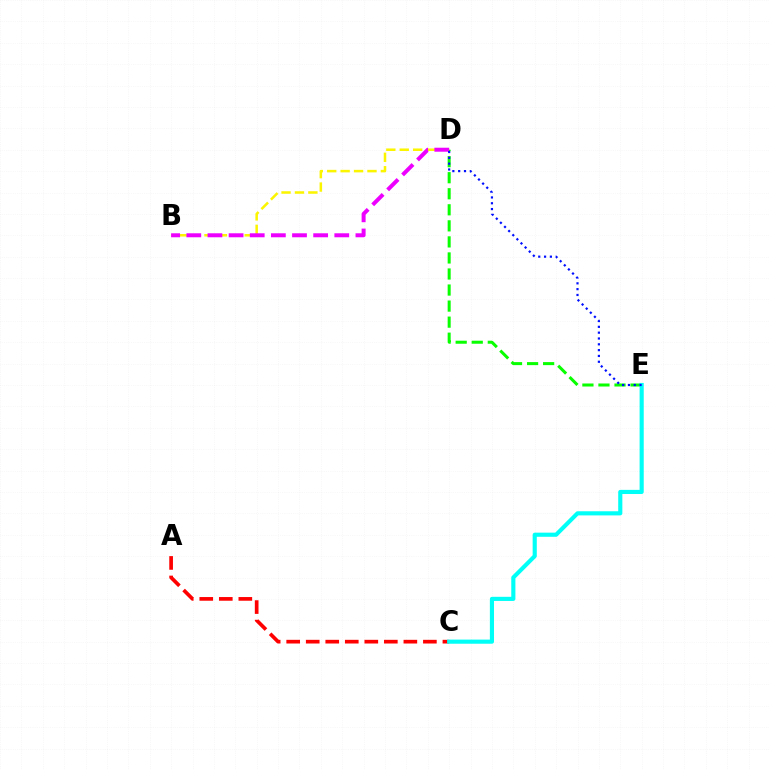{('B', 'D'): [{'color': '#fcf500', 'line_style': 'dashed', 'thickness': 1.82}, {'color': '#ee00ff', 'line_style': 'dashed', 'thickness': 2.87}], ('A', 'C'): [{'color': '#ff0000', 'line_style': 'dashed', 'thickness': 2.65}], ('D', 'E'): [{'color': '#08ff00', 'line_style': 'dashed', 'thickness': 2.18}, {'color': '#0010ff', 'line_style': 'dotted', 'thickness': 1.58}], ('C', 'E'): [{'color': '#00fff6', 'line_style': 'solid', 'thickness': 2.98}]}